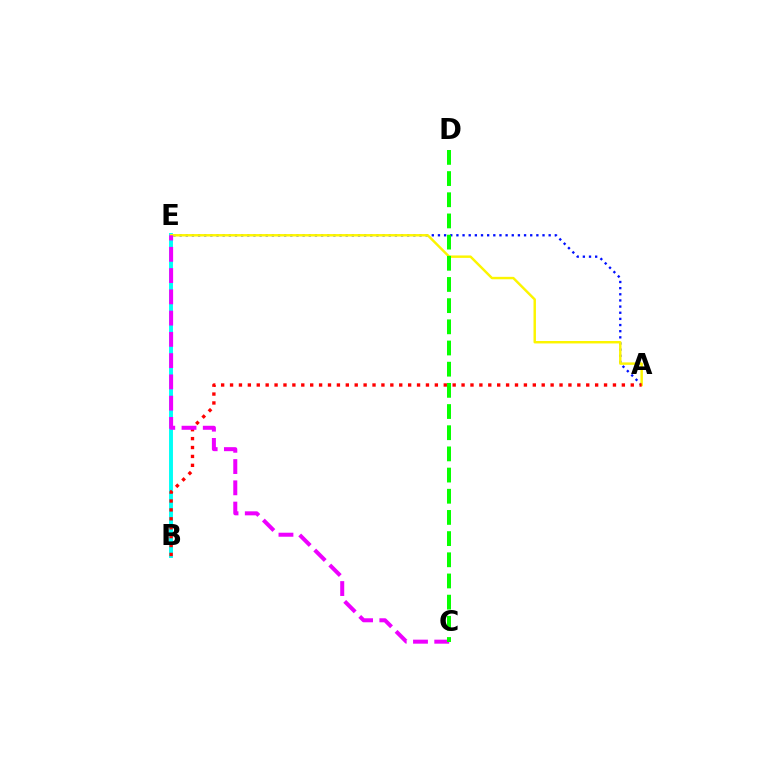{('A', 'E'): [{'color': '#0010ff', 'line_style': 'dotted', 'thickness': 1.67}, {'color': '#fcf500', 'line_style': 'solid', 'thickness': 1.76}], ('B', 'E'): [{'color': '#00fff6', 'line_style': 'solid', 'thickness': 2.82}], ('A', 'B'): [{'color': '#ff0000', 'line_style': 'dotted', 'thickness': 2.42}], ('C', 'E'): [{'color': '#ee00ff', 'line_style': 'dashed', 'thickness': 2.89}], ('C', 'D'): [{'color': '#08ff00', 'line_style': 'dashed', 'thickness': 2.88}]}